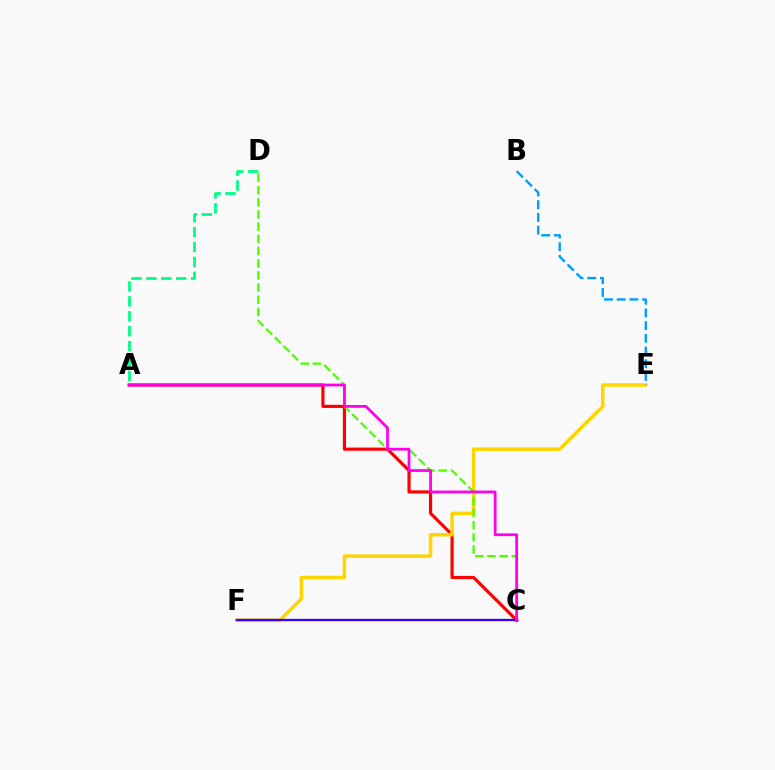{('A', 'C'): [{'color': '#ff0000', 'line_style': 'solid', 'thickness': 2.27}, {'color': '#ff00ed', 'line_style': 'solid', 'thickness': 1.99}], ('E', 'F'): [{'color': '#ffd500', 'line_style': 'solid', 'thickness': 2.51}], ('C', 'D'): [{'color': '#4fff00', 'line_style': 'dashed', 'thickness': 1.65}], ('B', 'E'): [{'color': '#009eff', 'line_style': 'dashed', 'thickness': 1.73}], ('C', 'F'): [{'color': '#3700ff', 'line_style': 'solid', 'thickness': 1.66}], ('A', 'D'): [{'color': '#00ff86', 'line_style': 'dashed', 'thickness': 2.03}]}